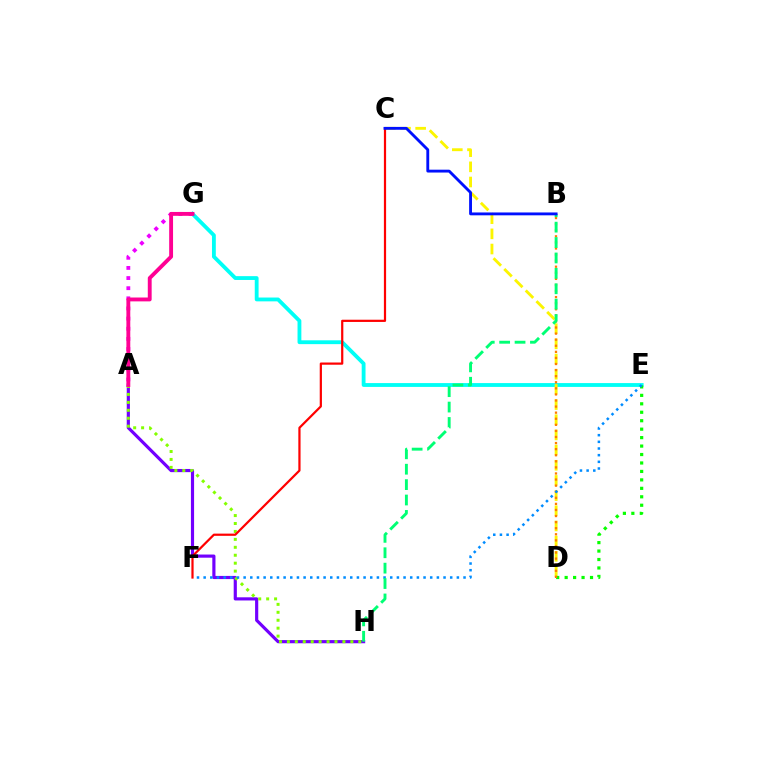{('E', 'G'): [{'color': '#00fff6', 'line_style': 'solid', 'thickness': 2.76}], ('C', 'D'): [{'color': '#fcf500', 'line_style': 'dashed', 'thickness': 2.06}], ('D', 'E'): [{'color': '#08ff00', 'line_style': 'dotted', 'thickness': 2.3}], ('A', 'G'): [{'color': '#ee00ff', 'line_style': 'dotted', 'thickness': 2.75}, {'color': '#ff0094', 'line_style': 'solid', 'thickness': 2.79}], ('A', 'H'): [{'color': '#7200ff', 'line_style': 'solid', 'thickness': 2.28}, {'color': '#84ff00', 'line_style': 'dotted', 'thickness': 2.16}], ('B', 'D'): [{'color': '#ff7c00', 'line_style': 'dotted', 'thickness': 1.65}], ('E', 'F'): [{'color': '#008cff', 'line_style': 'dotted', 'thickness': 1.81}], ('B', 'H'): [{'color': '#00ff74', 'line_style': 'dashed', 'thickness': 2.09}], ('C', 'F'): [{'color': '#ff0000', 'line_style': 'solid', 'thickness': 1.59}], ('B', 'C'): [{'color': '#0010ff', 'line_style': 'solid', 'thickness': 2.06}]}